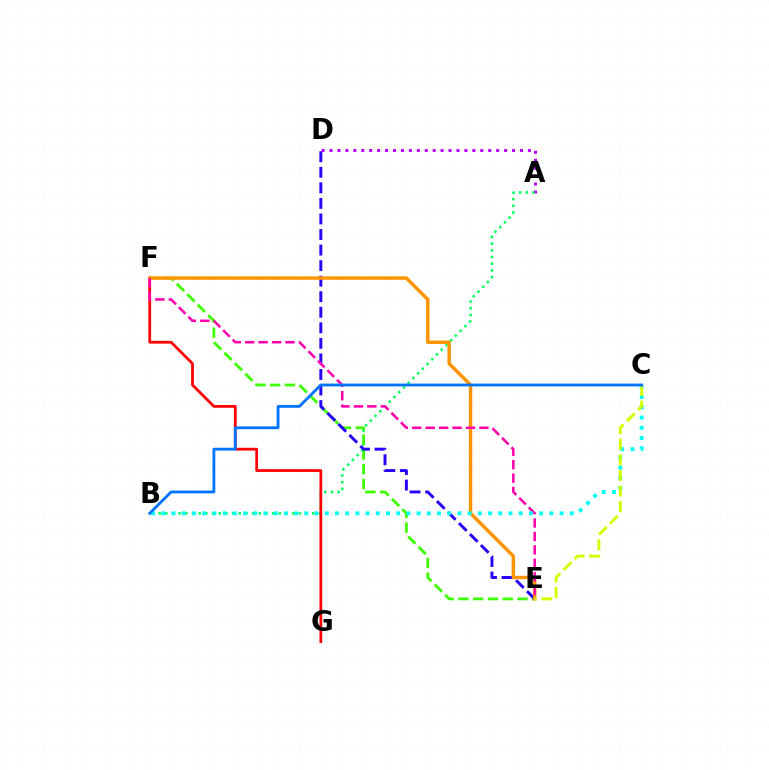{('A', 'D'): [{'color': '#b900ff', 'line_style': 'dotted', 'thickness': 2.16}], ('A', 'B'): [{'color': '#00ff5c', 'line_style': 'dotted', 'thickness': 1.81}], ('F', 'G'): [{'color': '#ff0000', 'line_style': 'solid', 'thickness': 1.99}], ('E', 'F'): [{'color': '#3dff00', 'line_style': 'dashed', 'thickness': 2.01}, {'color': '#ff9400', 'line_style': 'solid', 'thickness': 2.47}, {'color': '#ff00ac', 'line_style': 'dashed', 'thickness': 1.83}], ('D', 'E'): [{'color': '#2500ff', 'line_style': 'dashed', 'thickness': 2.11}], ('B', 'C'): [{'color': '#00fff6', 'line_style': 'dotted', 'thickness': 2.77}, {'color': '#0074ff', 'line_style': 'solid', 'thickness': 2.03}], ('C', 'E'): [{'color': '#d1ff00', 'line_style': 'dashed', 'thickness': 2.12}]}